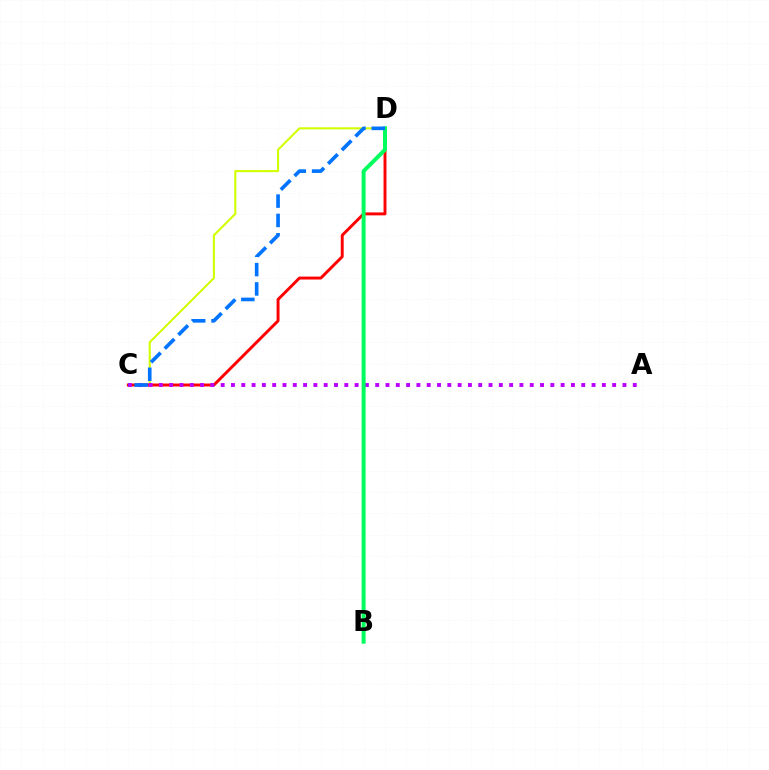{('C', 'D'): [{'color': '#d1ff00', 'line_style': 'solid', 'thickness': 1.5}, {'color': '#ff0000', 'line_style': 'solid', 'thickness': 2.12}, {'color': '#0074ff', 'line_style': 'dashed', 'thickness': 2.63}], ('A', 'C'): [{'color': '#b900ff', 'line_style': 'dotted', 'thickness': 2.8}], ('B', 'D'): [{'color': '#00ff5c', 'line_style': 'solid', 'thickness': 2.86}]}